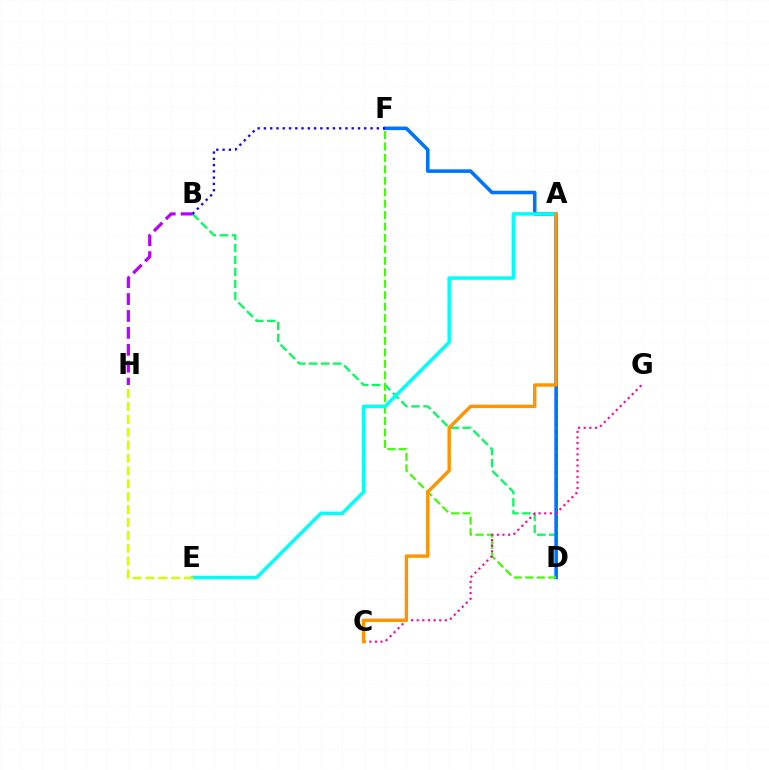{('B', 'D'): [{'color': '#00ff5c', 'line_style': 'dashed', 'thickness': 1.63}], ('A', 'D'): [{'color': '#ff0000', 'line_style': 'dotted', 'thickness': 2.1}], ('D', 'F'): [{'color': '#0074ff', 'line_style': 'solid', 'thickness': 2.58}, {'color': '#3dff00', 'line_style': 'dashed', 'thickness': 1.55}], ('B', 'H'): [{'color': '#b900ff', 'line_style': 'dashed', 'thickness': 2.3}], ('A', 'E'): [{'color': '#00fff6', 'line_style': 'solid', 'thickness': 2.5}], ('E', 'H'): [{'color': '#d1ff00', 'line_style': 'dashed', 'thickness': 1.75}], ('C', 'G'): [{'color': '#ff00ac', 'line_style': 'dotted', 'thickness': 1.53}], ('B', 'F'): [{'color': '#2500ff', 'line_style': 'dotted', 'thickness': 1.7}], ('A', 'C'): [{'color': '#ff9400', 'line_style': 'solid', 'thickness': 2.45}]}